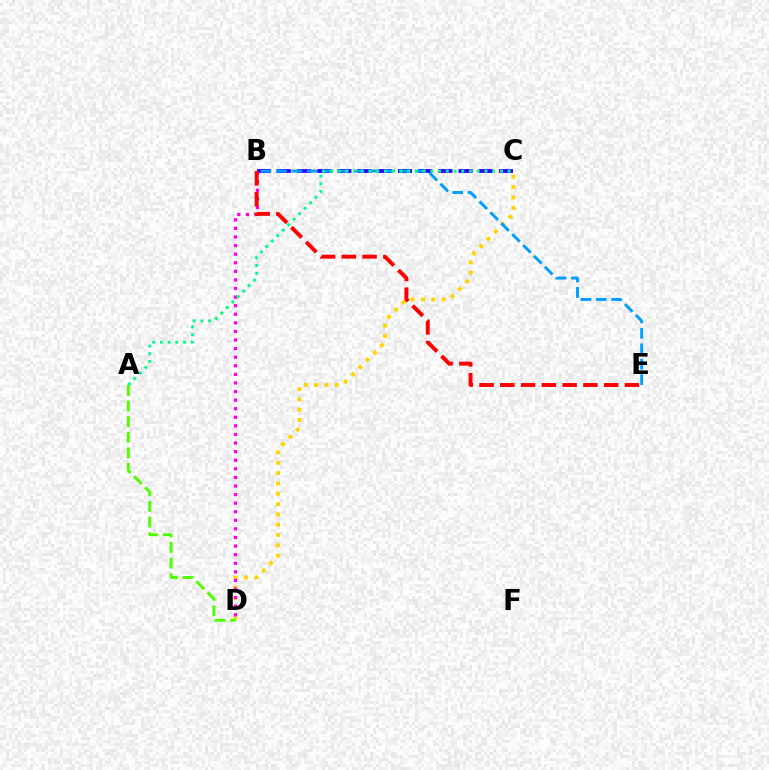{('C', 'D'): [{'color': '#ffd500', 'line_style': 'dotted', 'thickness': 2.8}], ('B', 'C'): [{'color': '#3700ff', 'line_style': 'dashed', 'thickness': 2.74}], ('B', 'D'): [{'color': '#ff00ed', 'line_style': 'dotted', 'thickness': 2.33}], ('B', 'E'): [{'color': '#009eff', 'line_style': 'dashed', 'thickness': 2.1}, {'color': '#ff0000', 'line_style': 'dashed', 'thickness': 2.82}], ('A', 'D'): [{'color': '#4fff00', 'line_style': 'dashed', 'thickness': 2.12}], ('A', 'C'): [{'color': '#00ff86', 'line_style': 'dotted', 'thickness': 2.1}]}